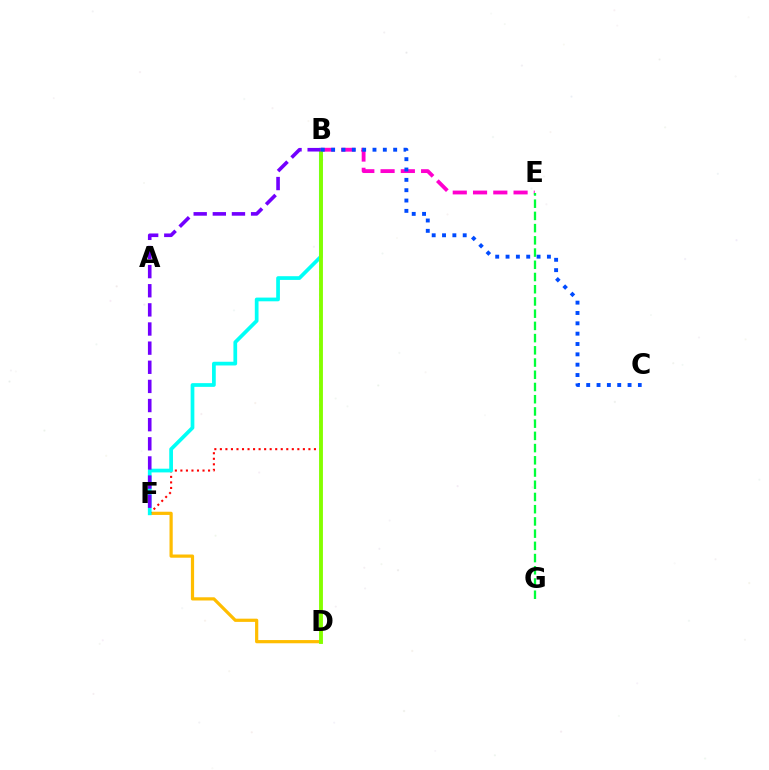{('D', 'F'): [{'color': '#ffbd00', 'line_style': 'solid', 'thickness': 2.31}], ('B', 'E'): [{'color': '#ff00cf', 'line_style': 'dashed', 'thickness': 2.75}], ('B', 'F'): [{'color': '#ff0000', 'line_style': 'dotted', 'thickness': 1.5}, {'color': '#00fff6', 'line_style': 'solid', 'thickness': 2.68}, {'color': '#7200ff', 'line_style': 'dashed', 'thickness': 2.6}], ('E', 'G'): [{'color': '#00ff39', 'line_style': 'dashed', 'thickness': 1.66}], ('B', 'D'): [{'color': '#84ff00', 'line_style': 'solid', 'thickness': 2.79}], ('B', 'C'): [{'color': '#004bff', 'line_style': 'dotted', 'thickness': 2.81}]}